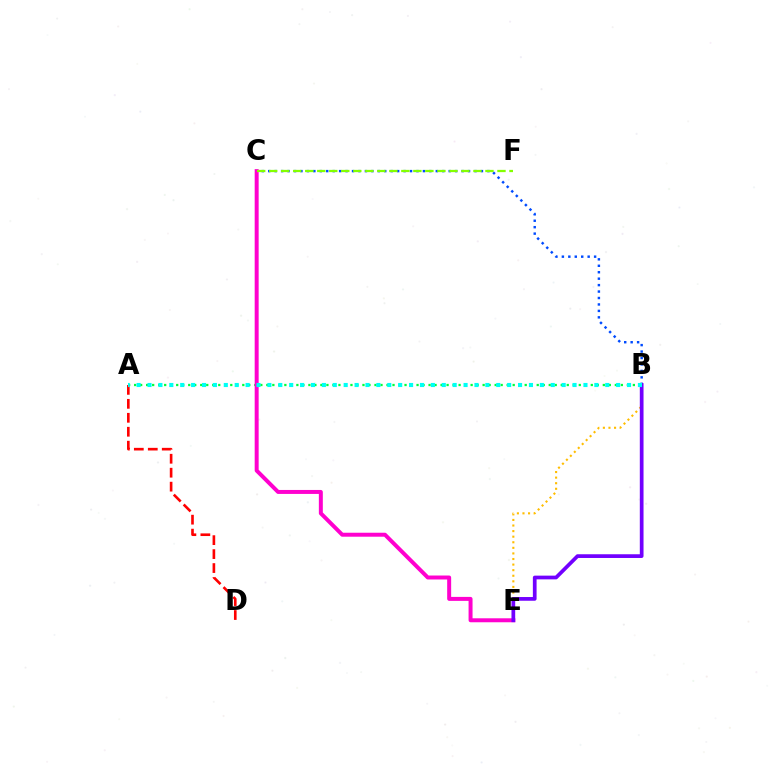{('B', 'C'): [{'color': '#004bff', 'line_style': 'dotted', 'thickness': 1.75}], ('B', 'E'): [{'color': '#ffbd00', 'line_style': 'dotted', 'thickness': 1.52}, {'color': '#7200ff', 'line_style': 'solid', 'thickness': 2.68}], ('A', 'B'): [{'color': '#00ff39', 'line_style': 'dotted', 'thickness': 1.63}, {'color': '#00fff6', 'line_style': 'dotted', 'thickness': 2.96}], ('C', 'E'): [{'color': '#ff00cf', 'line_style': 'solid', 'thickness': 2.86}], ('A', 'D'): [{'color': '#ff0000', 'line_style': 'dashed', 'thickness': 1.9}], ('C', 'F'): [{'color': '#84ff00', 'line_style': 'dashed', 'thickness': 1.63}]}